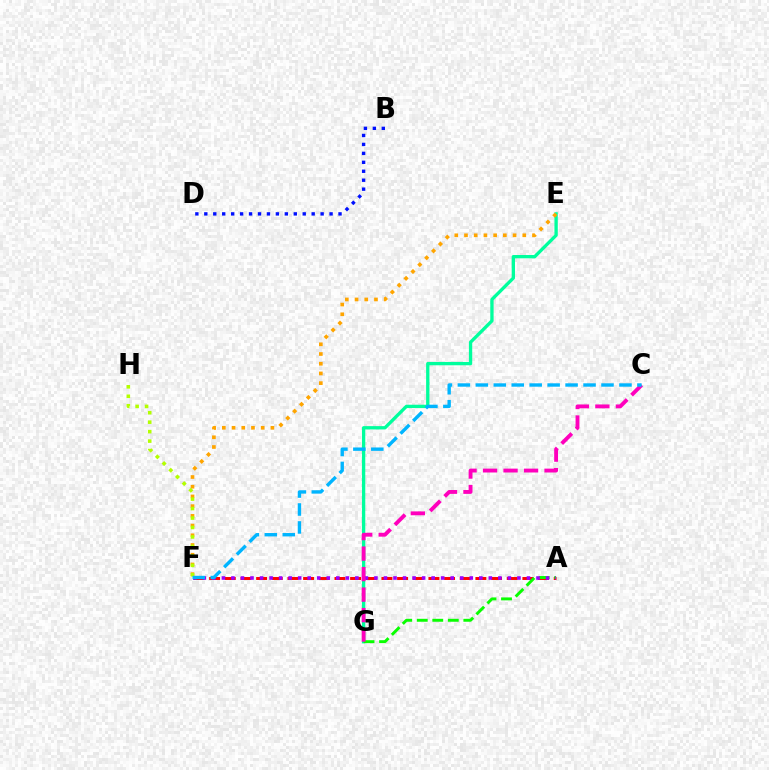{('B', 'D'): [{'color': '#0010ff', 'line_style': 'dotted', 'thickness': 2.43}], ('E', 'G'): [{'color': '#00ff9d', 'line_style': 'solid', 'thickness': 2.39}], ('A', 'F'): [{'color': '#ff0000', 'line_style': 'dashed', 'thickness': 2.13}, {'color': '#9b00ff', 'line_style': 'dotted', 'thickness': 2.59}], ('A', 'G'): [{'color': '#08ff00', 'line_style': 'dashed', 'thickness': 2.11}], ('E', 'F'): [{'color': '#ffa500', 'line_style': 'dotted', 'thickness': 2.64}], ('C', 'G'): [{'color': '#ff00bd', 'line_style': 'dashed', 'thickness': 2.78}], ('F', 'H'): [{'color': '#b3ff00', 'line_style': 'dotted', 'thickness': 2.57}], ('C', 'F'): [{'color': '#00b5ff', 'line_style': 'dashed', 'thickness': 2.44}]}